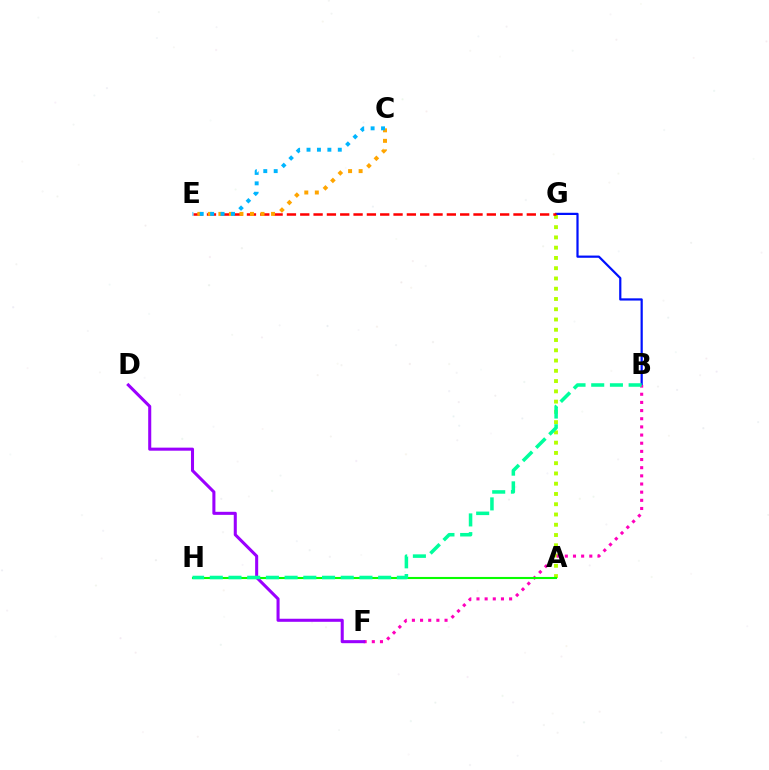{('A', 'G'): [{'color': '#b3ff00', 'line_style': 'dotted', 'thickness': 2.79}], ('B', 'G'): [{'color': '#0010ff', 'line_style': 'solid', 'thickness': 1.6}], ('B', 'F'): [{'color': '#ff00bd', 'line_style': 'dotted', 'thickness': 2.22}], ('E', 'G'): [{'color': '#ff0000', 'line_style': 'dashed', 'thickness': 1.81}], ('A', 'H'): [{'color': '#08ff00', 'line_style': 'solid', 'thickness': 1.51}], ('C', 'E'): [{'color': '#ffa500', 'line_style': 'dotted', 'thickness': 2.86}, {'color': '#00b5ff', 'line_style': 'dotted', 'thickness': 2.83}], ('D', 'F'): [{'color': '#9b00ff', 'line_style': 'solid', 'thickness': 2.2}], ('B', 'H'): [{'color': '#00ff9d', 'line_style': 'dashed', 'thickness': 2.54}]}